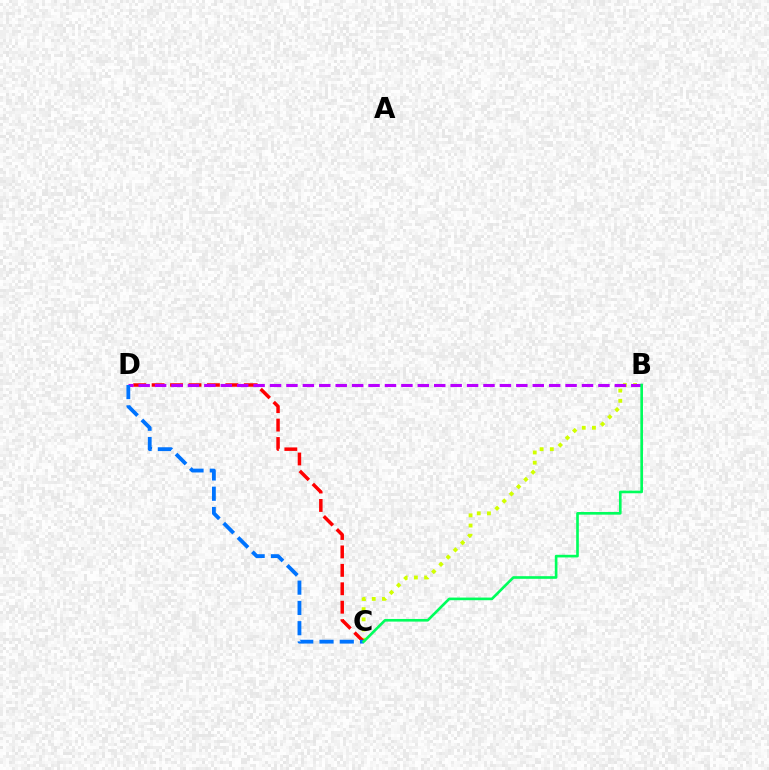{('B', 'C'): [{'color': '#d1ff00', 'line_style': 'dotted', 'thickness': 2.77}, {'color': '#00ff5c', 'line_style': 'solid', 'thickness': 1.9}], ('C', 'D'): [{'color': '#ff0000', 'line_style': 'dashed', 'thickness': 2.5}, {'color': '#0074ff', 'line_style': 'dashed', 'thickness': 2.75}], ('B', 'D'): [{'color': '#b900ff', 'line_style': 'dashed', 'thickness': 2.23}]}